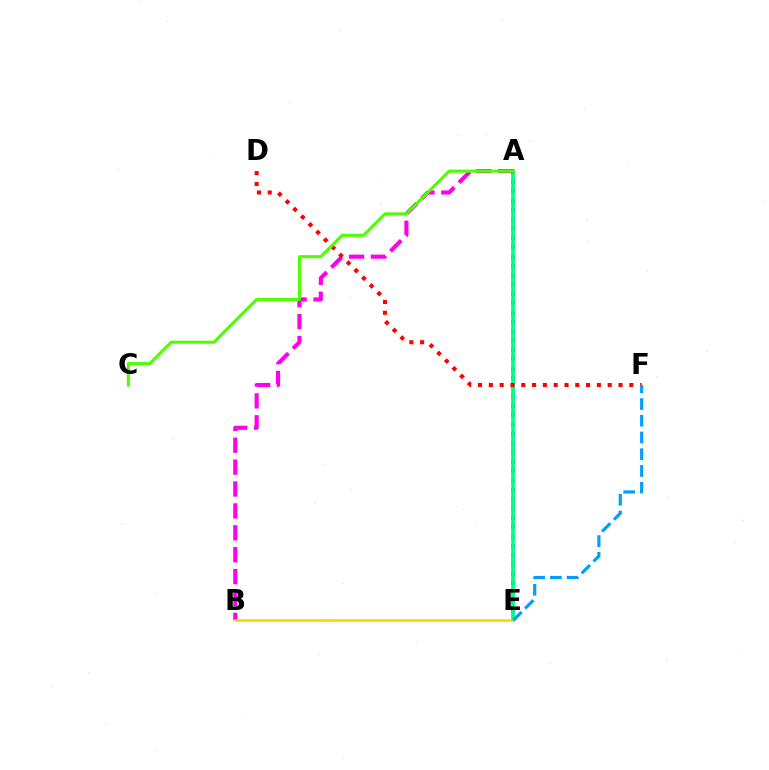{('A', 'E'): [{'color': '#3700ff', 'line_style': 'dotted', 'thickness': 2.53}, {'color': '#00ff86', 'line_style': 'solid', 'thickness': 2.68}], ('A', 'B'): [{'color': '#ff00ed', 'line_style': 'dashed', 'thickness': 2.98}], ('B', 'E'): [{'color': '#ffd500', 'line_style': 'solid', 'thickness': 1.89}], ('D', 'F'): [{'color': '#ff0000', 'line_style': 'dotted', 'thickness': 2.94}], ('A', 'C'): [{'color': '#4fff00', 'line_style': 'solid', 'thickness': 2.22}], ('E', 'F'): [{'color': '#009eff', 'line_style': 'dashed', 'thickness': 2.27}]}